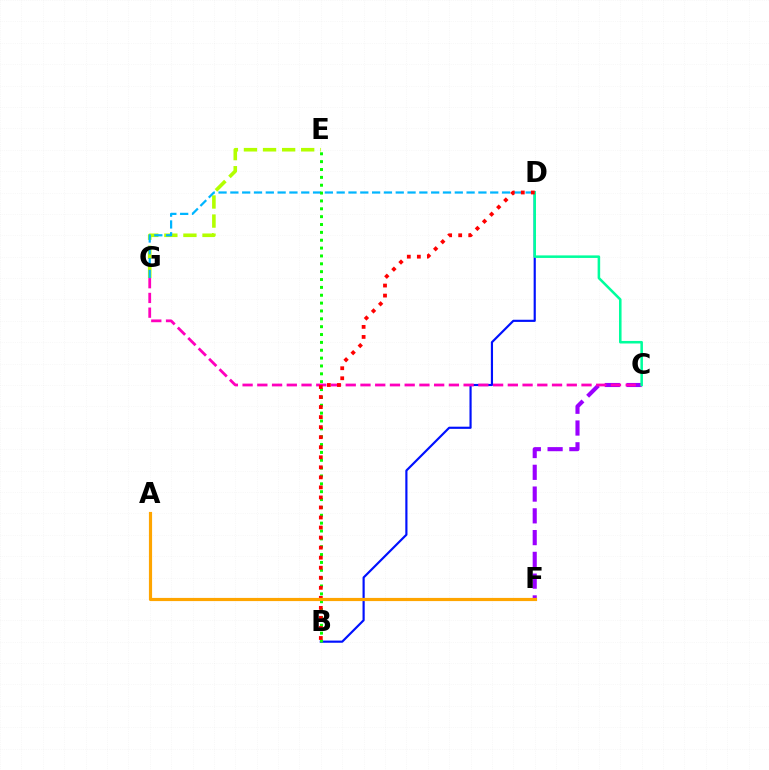{('B', 'D'): [{'color': '#0010ff', 'line_style': 'solid', 'thickness': 1.56}, {'color': '#ff0000', 'line_style': 'dotted', 'thickness': 2.73}], ('E', 'G'): [{'color': '#b3ff00', 'line_style': 'dashed', 'thickness': 2.59}], ('D', 'G'): [{'color': '#00b5ff', 'line_style': 'dashed', 'thickness': 1.6}], ('C', 'F'): [{'color': '#9b00ff', 'line_style': 'dashed', 'thickness': 2.96}], ('B', 'E'): [{'color': '#08ff00', 'line_style': 'dotted', 'thickness': 2.14}], ('C', 'G'): [{'color': '#ff00bd', 'line_style': 'dashed', 'thickness': 2.0}], ('C', 'D'): [{'color': '#00ff9d', 'line_style': 'solid', 'thickness': 1.83}], ('A', 'F'): [{'color': '#ffa500', 'line_style': 'solid', 'thickness': 2.28}]}